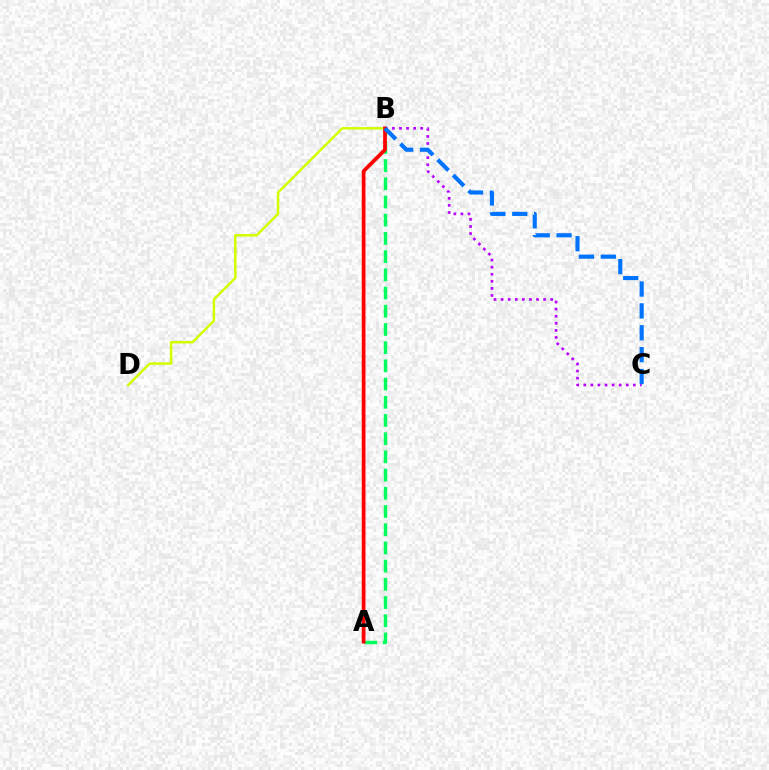{('A', 'B'): [{'color': '#00ff5c', 'line_style': 'dashed', 'thickness': 2.47}, {'color': '#ff0000', 'line_style': 'solid', 'thickness': 2.69}], ('B', 'D'): [{'color': '#d1ff00', 'line_style': 'solid', 'thickness': 1.8}], ('B', 'C'): [{'color': '#b900ff', 'line_style': 'dotted', 'thickness': 1.92}, {'color': '#0074ff', 'line_style': 'dashed', 'thickness': 2.97}]}